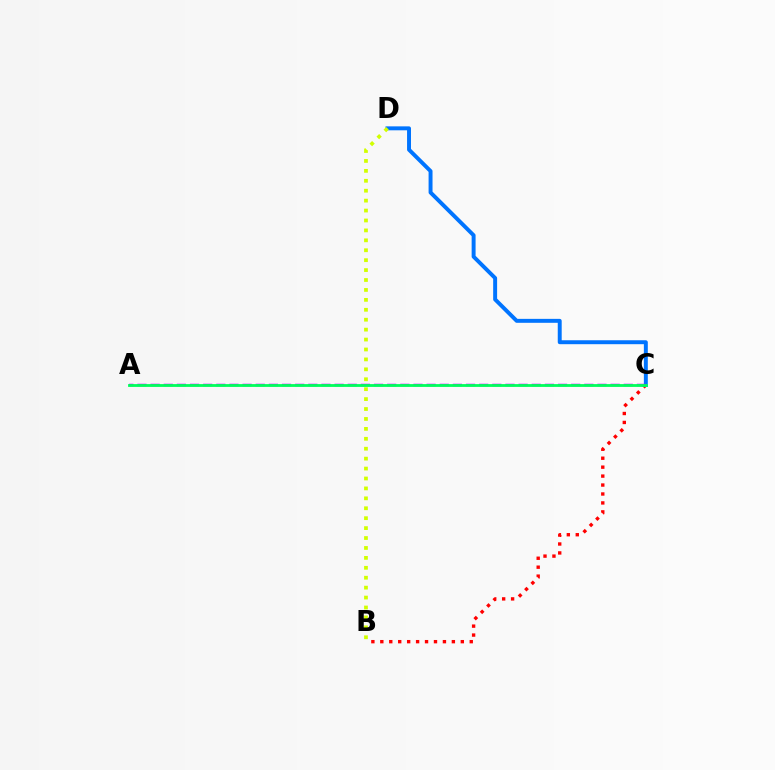{('B', 'C'): [{'color': '#ff0000', 'line_style': 'dotted', 'thickness': 2.43}], ('C', 'D'): [{'color': '#0074ff', 'line_style': 'solid', 'thickness': 2.84}], ('B', 'D'): [{'color': '#d1ff00', 'line_style': 'dotted', 'thickness': 2.7}], ('A', 'C'): [{'color': '#b900ff', 'line_style': 'dashed', 'thickness': 1.79}, {'color': '#00ff5c', 'line_style': 'solid', 'thickness': 2.02}]}